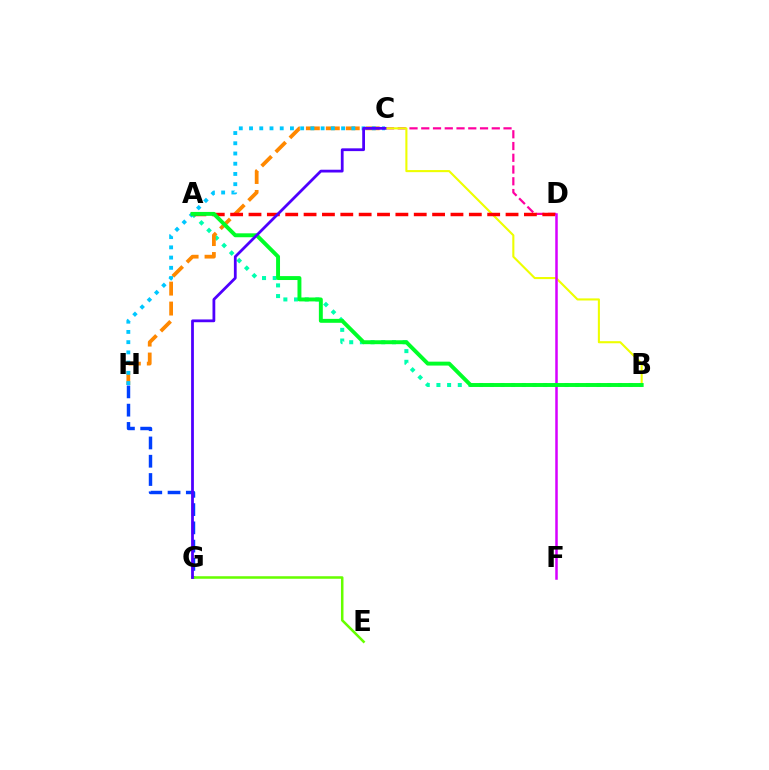{('G', 'H'): [{'color': '#003fff', 'line_style': 'dashed', 'thickness': 2.48}], ('E', 'G'): [{'color': '#66ff00', 'line_style': 'solid', 'thickness': 1.82}], ('C', 'D'): [{'color': '#ff00a0', 'line_style': 'dashed', 'thickness': 1.6}], ('B', 'C'): [{'color': '#eeff00', 'line_style': 'solid', 'thickness': 1.51}], ('D', 'F'): [{'color': '#d600ff', 'line_style': 'solid', 'thickness': 1.81}], ('A', 'B'): [{'color': '#00ffaf', 'line_style': 'dotted', 'thickness': 2.9}, {'color': '#00ff27', 'line_style': 'solid', 'thickness': 2.83}], ('C', 'H'): [{'color': '#ff8800', 'line_style': 'dashed', 'thickness': 2.71}, {'color': '#00c7ff', 'line_style': 'dotted', 'thickness': 2.78}], ('A', 'D'): [{'color': '#ff0000', 'line_style': 'dashed', 'thickness': 2.49}], ('C', 'G'): [{'color': '#4f00ff', 'line_style': 'solid', 'thickness': 2.0}]}